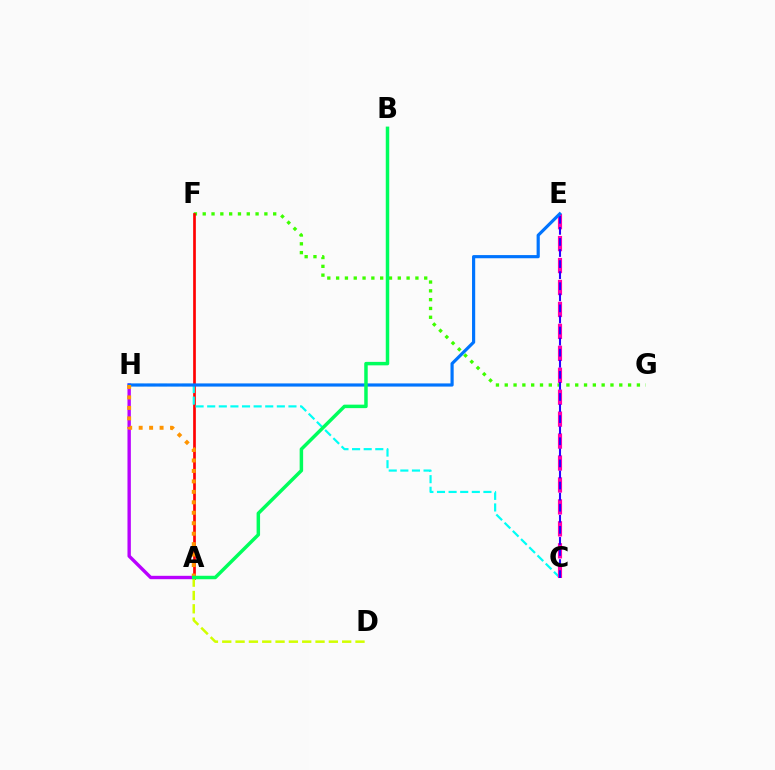{('F', 'G'): [{'color': '#3dff00', 'line_style': 'dotted', 'thickness': 2.39}], ('A', 'H'): [{'color': '#b900ff', 'line_style': 'solid', 'thickness': 2.43}, {'color': '#ff9400', 'line_style': 'dotted', 'thickness': 2.84}], ('A', 'F'): [{'color': '#ff0000', 'line_style': 'solid', 'thickness': 1.93}], ('C', 'H'): [{'color': '#00fff6', 'line_style': 'dashed', 'thickness': 1.58}], ('C', 'E'): [{'color': '#ff00ac', 'line_style': 'dashed', 'thickness': 2.98}, {'color': '#2500ff', 'line_style': 'dashed', 'thickness': 1.5}], ('A', 'D'): [{'color': '#d1ff00', 'line_style': 'dashed', 'thickness': 1.81}], ('E', 'H'): [{'color': '#0074ff', 'line_style': 'solid', 'thickness': 2.28}], ('A', 'B'): [{'color': '#00ff5c', 'line_style': 'solid', 'thickness': 2.5}]}